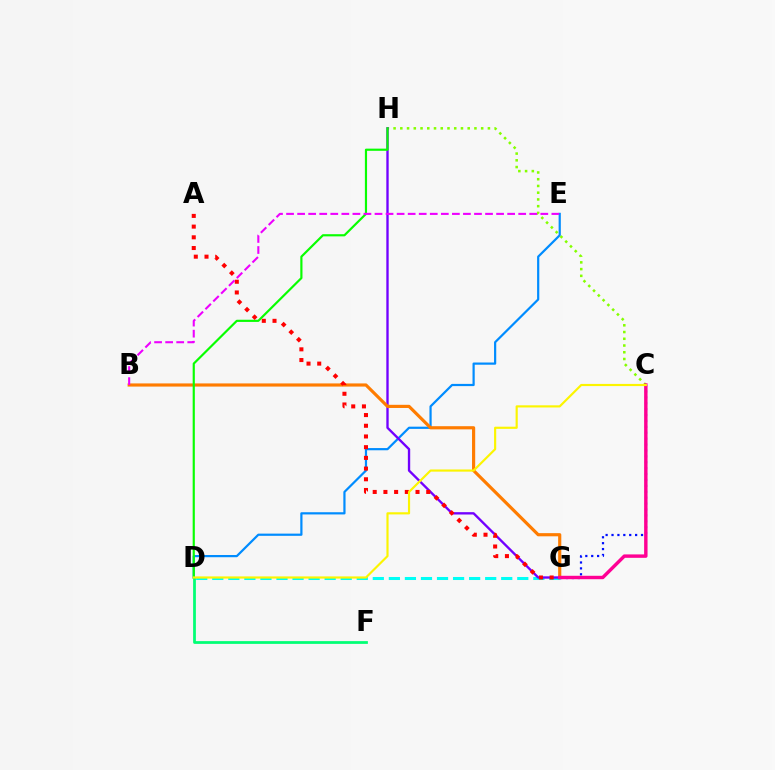{('D', 'E'): [{'color': '#008cff', 'line_style': 'solid', 'thickness': 1.59}], ('C', 'H'): [{'color': '#84ff00', 'line_style': 'dotted', 'thickness': 1.83}], ('D', 'G'): [{'color': '#00fff6', 'line_style': 'dashed', 'thickness': 2.18}], ('G', 'H'): [{'color': '#7200ff', 'line_style': 'solid', 'thickness': 1.69}], ('B', 'G'): [{'color': '#ff7c00', 'line_style': 'solid', 'thickness': 2.28}], ('C', 'G'): [{'color': '#0010ff', 'line_style': 'dotted', 'thickness': 1.6}, {'color': '#ff0094', 'line_style': 'solid', 'thickness': 2.46}], ('D', 'H'): [{'color': '#08ff00', 'line_style': 'solid', 'thickness': 1.57}], ('A', 'G'): [{'color': '#ff0000', 'line_style': 'dotted', 'thickness': 2.91}], ('D', 'F'): [{'color': '#00ff74', 'line_style': 'solid', 'thickness': 1.98}], ('B', 'E'): [{'color': '#ee00ff', 'line_style': 'dashed', 'thickness': 1.5}], ('C', 'D'): [{'color': '#fcf500', 'line_style': 'solid', 'thickness': 1.56}]}